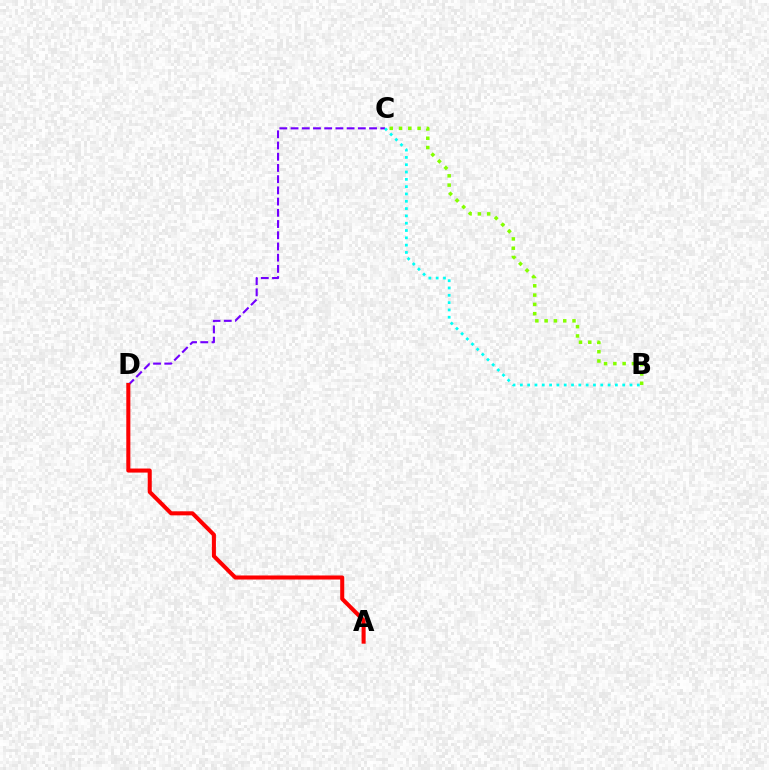{('C', 'D'): [{'color': '#7200ff', 'line_style': 'dashed', 'thickness': 1.52}], ('B', 'C'): [{'color': '#00fff6', 'line_style': 'dotted', 'thickness': 1.99}, {'color': '#84ff00', 'line_style': 'dotted', 'thickness': 2.52}], ('A', 'D'): [{'color': '#ff0000', 'line_style': 'solid', 'thickness': 2.91}]}